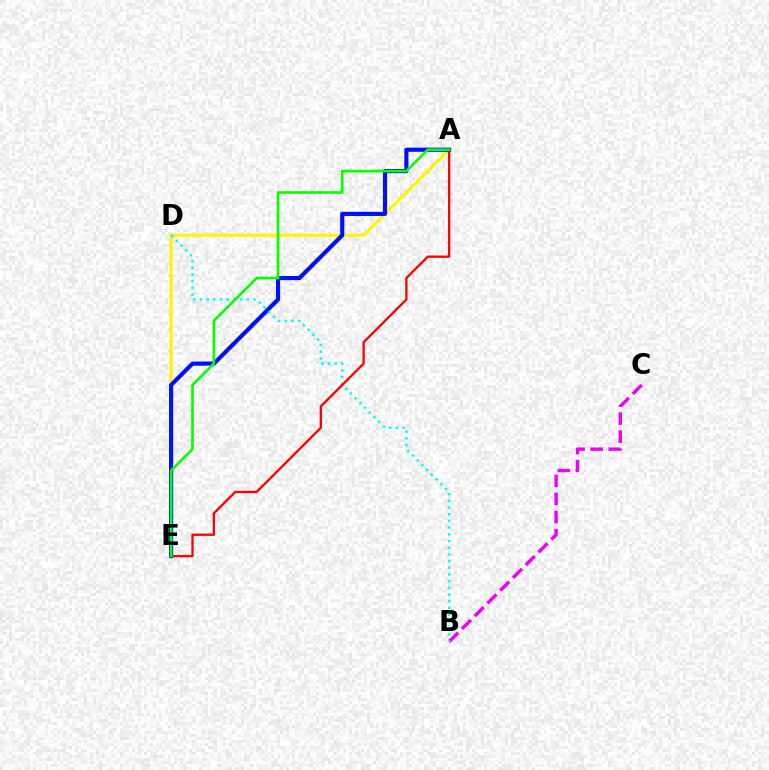{('A', 'E'): [{'color': '#fcf500', 'line_style': 'solid', 'thickness': 2.19}, {'color': '#0010ff', 'line_style': 'solid', 'thickness': 2.98}, {'color': '#ff0000', 'line_style': 'solid', 'thickness': 1.67}, {'color': '#08ff00', 'line_style': 'solid', 'thickness': 1.91}], ('B', 'C'): [{'color': '#ee00ff', 'line_style': 'dashed', 'thickness': 2.45}], ('B', 'D'): [{'color': '#00fff6', 'line_style': 'dotted', 'thickness': 1.82}]}